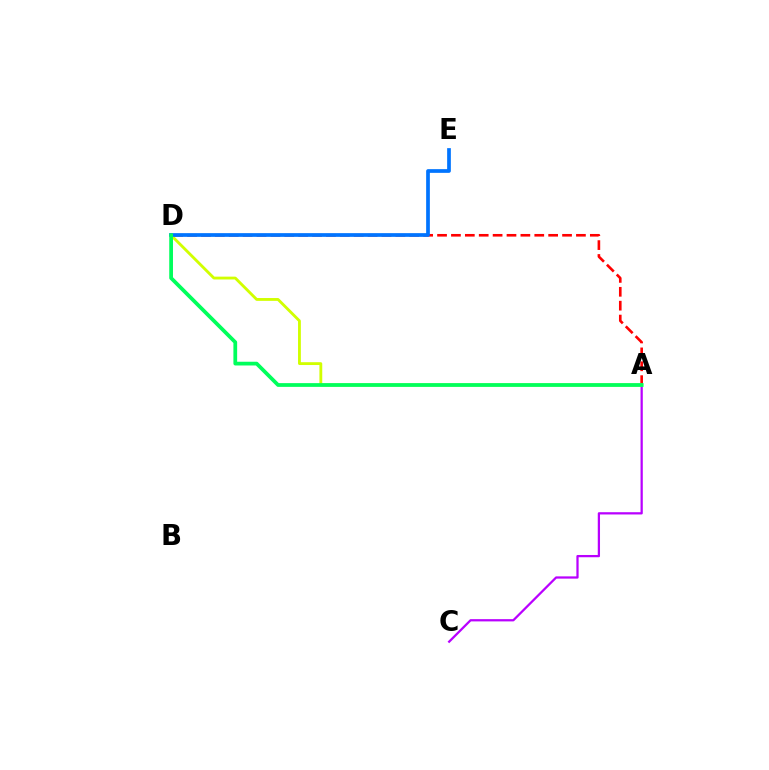{('A', 'D'): [{'color': '#ff0000', 'line_style': 'dashed', 'thickness': 1.89}, {'color': '#d1ff00', 'line_style': 'solid', 'thickness': 2.04}, {'color': '#00ff5c', 'line_style': 'solid', 'thickness': 2.7}], ('A', 'C'): [{'color': '#b900ff', 'line_style': 'solid', 'thickness': 1.62}], ('D', 'E'): [{'color': '#0074ff', 'line_style': 'solid', 'thickness': 2.67}]}